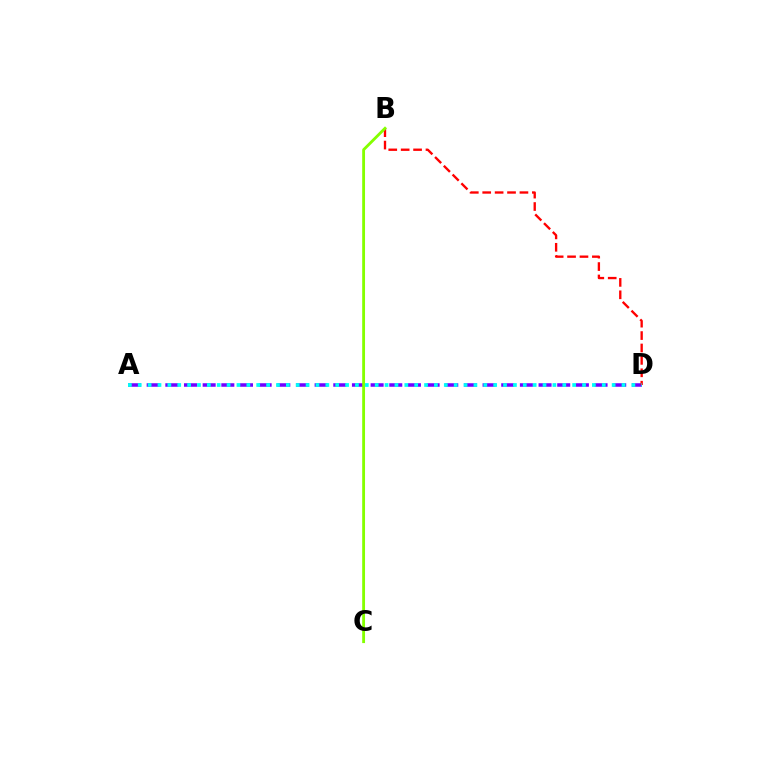{('A', 'D'): [{'color': '#7200ff', 'line_style': 'dashed', 'thickness': 2.54}, {'color': '#00fff6', 'line_style': 'dotted', 'thickness': 2.68}], ('B', 'D'): [{'color': '#ff0000', 'line_style': 'dashed', 'thickness': 1.69}], ('B', 'C'): [{'color': '#84ff00', 'line_style': 'solid', 'thickness': 2.04}]}